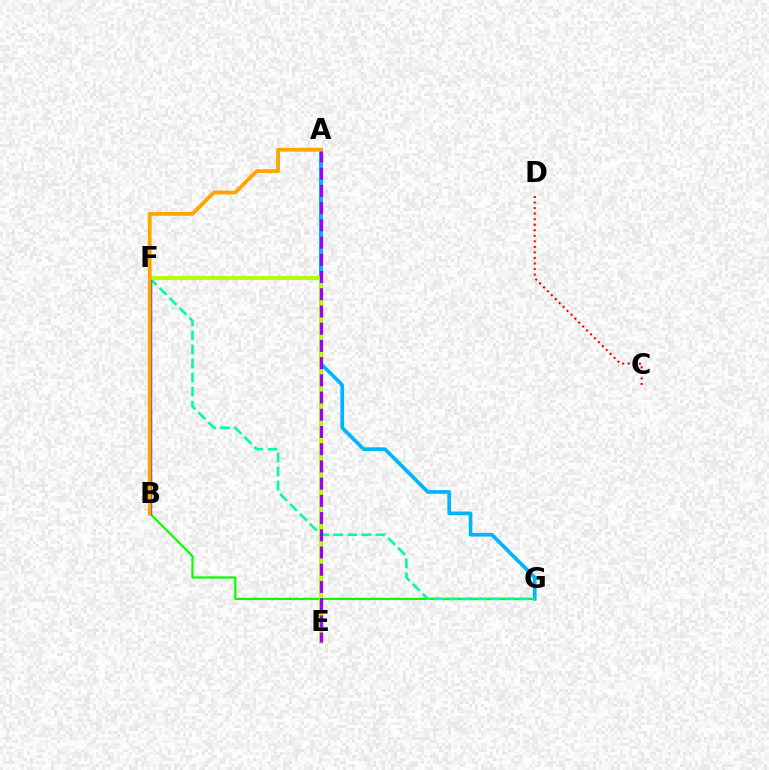{('A', 'E'): [{'color': '#ff00bd', 'line_style': 'solid', 'thickness': 1.85}, {'color': '#9b00ff', 'line_style': 'dashed', 'thickness': 2.34}], ('B', 'G'): [{'color': '#08ff00', 'line_style': 'solid', 'thickness': 1.59}], ('A', 'G'): [{'color': '#00b5ff', 'line_style': 'solid', 'thickness': 2.65}], ('F', 'G'): [{'color': '#00ff9d', 'line_style': 'dashed', 'thickness': 1.91}], ('B', 'F'): [{'color': '#0010ff', 'line_style': 'solid', 'thickness': 2.41}], ('E', 'F'): [{'color': '#b3ff00', 'line_style': 'solid', 'thickness': 2.84}], ('C', 'D'): [{'color': '#ff0000', 'line_style': 'dotted', 'thickness': 1.51}], ('A', 'B'): [{'color': '#ffa500', 'line_style': 'solid', 'thickness': 2.74}]}